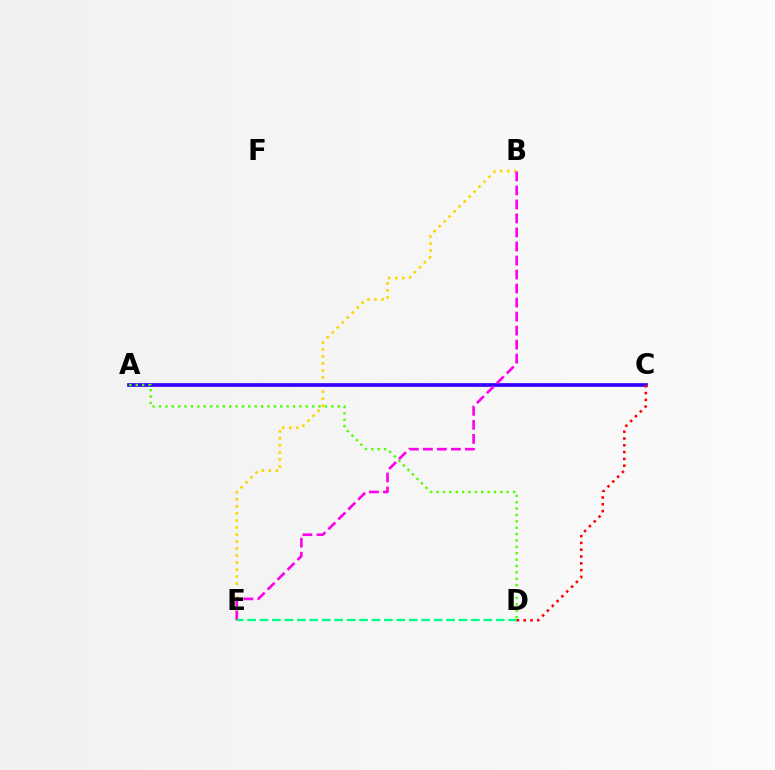{('B', 'E'): [{'color': '#ffd500', 'line_style': 'dotted', 'thickness': 1.91}, {'color': '#ff00ed', 'line_style': 'dashed', 'thickness': 1.9}], ('A', 'C'): [{'color': '#009eff', 'line_style': 'dashed', 'thickness': 1.56}, {'color': '#3700ff', 'line_style': 'solid', 'thickness': 2.66}], ('A', 'D'): [{'color': '#4fff00', 'line_style': 'dotted', 'thickness': 1.73}], ('D', 'E'): [{'color': '#00ff86', 'line_style': 'dashed', 'thickness': 1.69}], ('C', 'D'): [{'color': '#ff0000', 'line_style': 'dotted', 'thickness': 1.85}]}